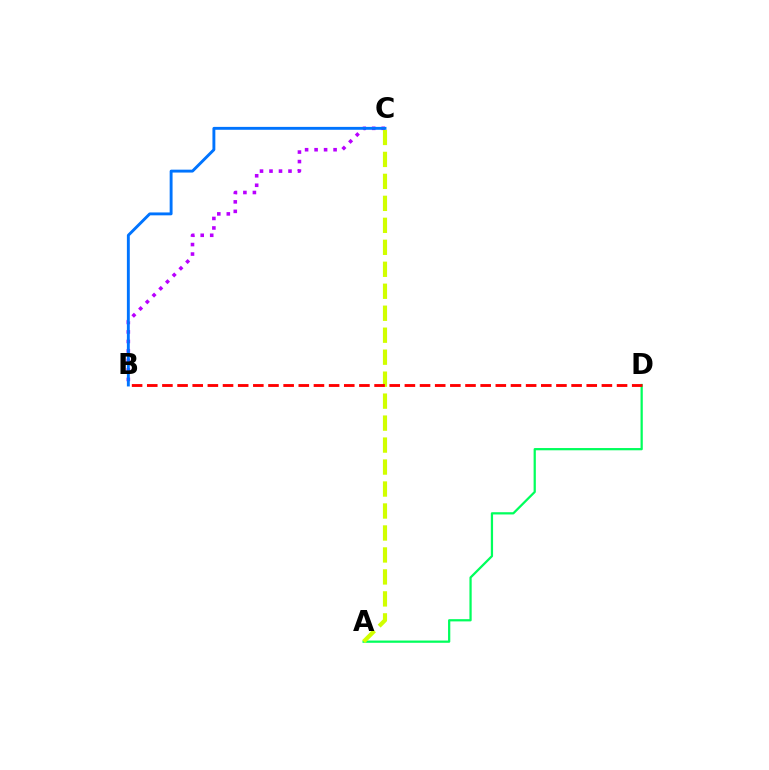{('A', 'D'): [{'color': '#00ff5c', 'line_style': 'solid', 'thickness': 1.62}], ('B', 'C'): [{'color': '#b900ff', 'line_style': 'dotted', 'thickness': 2.58}, {'color': '#0074ff', 'line_style': 'solid', 'thickness': 2.08}], ('A', 'C'): [{'color': '#d1ff00', 'line_style': 'dashed', 'thickness': 2.99}], ('B', 'D'): [{'color': '#ff0000', 'line_style': 'dashed', 'thickness': 2.06}]}